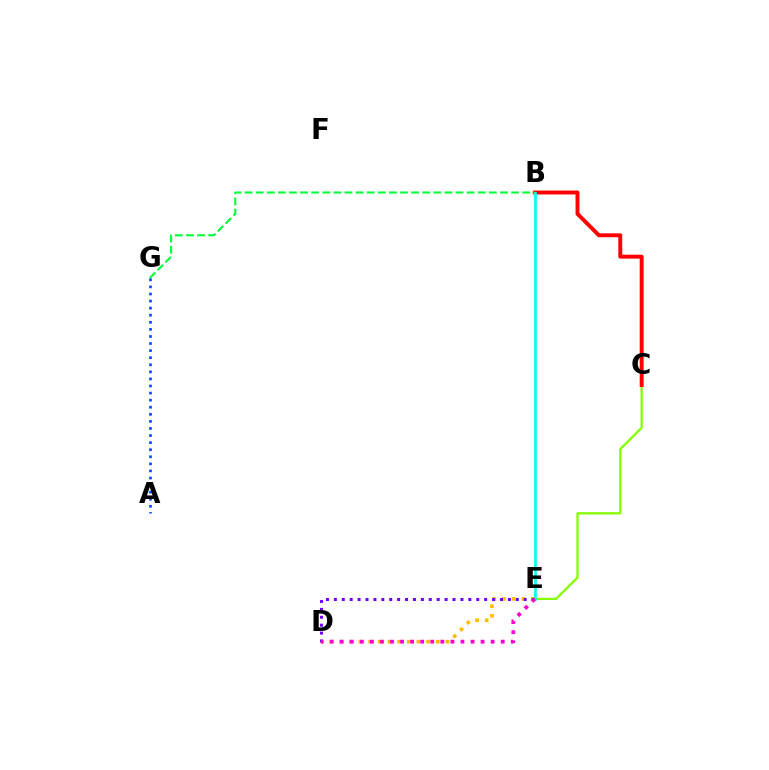{('C', 'E'): [{'color': '#84ff00', 'line_style': 'solid', 'thickness': 1.63}], ('B', 'C'): [{'color': '#ff0000', 'line_style': 'solid', 'thickness': 2.82}], ('B', 'G'): [{'color': '#00ff39', 'line_style': 'dashed', 'thickness': 1.51}], ('D', 'E'): [{'color': '#ffbd00', 'line_style': 'dotted', 'thickness': 2.62}, {'color': '#7200ff', 'line_style': 'dotted', 'thickness': 2.15}, {'color': '#ff00cf', 'line_style': 'dotted', 'thickness': 2.73}], ('A', 'G'): [{'color': '#004bff', 'line_style': 'dotted', 'thickness': 1.92}], ('B', 'E'): [{'color': '#00fff6', 'line_style': 'solid', 'thickness': 1.95}]}